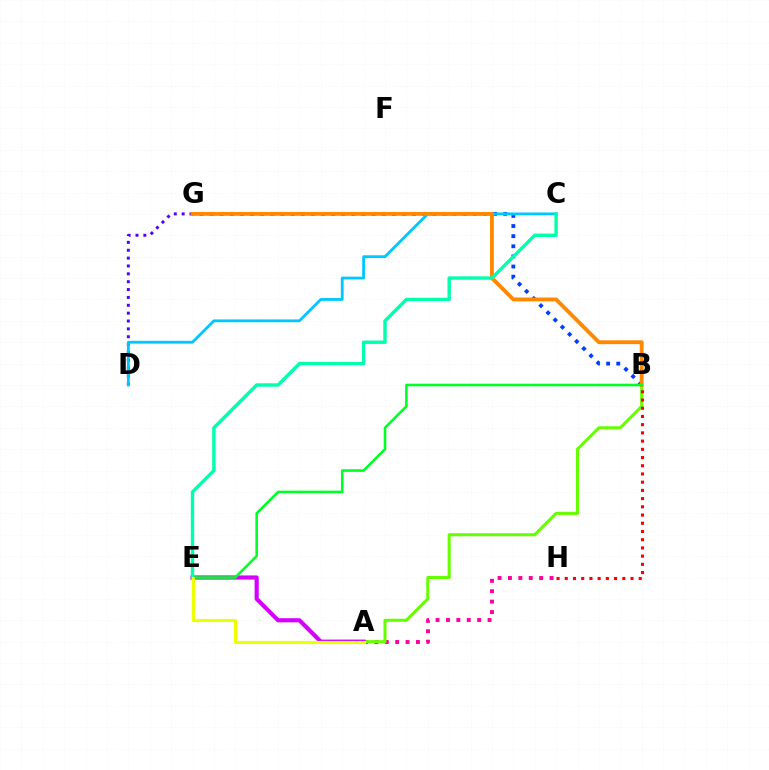{('A', 'H'): [{'color': '#ff00a0', 'line_style': 'dotted', 'thickness': 2.83}], ('B', 'G'): [{'color': '#003fff', 'line_style': 'dotted', 'thickness': 2.75}, {'color': '#ff8800', 'line_style': 'solid', 'thickness': 2.77}], ('D', 'G'): [{'color': '#4f00ff', 'line_style': 'dotted', 'thickness': 2.14}], ('A', 'B'): [{'color': '#66ff00', 'line_style': 'solid', 'thickness': 2.2}], ('C', 'D'): [{'color': '#00c7ff', 'line_style': 'solid', 'thickness': 2.02}], ('A', 'E'): [{'color': '#d600ff', 'line_style': 'solid', 'thickness': 2.99}, {'color': '#eeff00', 'line_style': 'solid', 'thickness': 2.25}], ('B', 'H'): [{'color': '#ff0000', 'line_style': 'dotted', 'thickness': 2.23}], ('B', 'E'): [{'color': '#00ff27', 'line_style': 'solid', 'thickness': 1.87}], ('C', 'E'): [{'color': '#00ffaf', 'line_style': 'solid', 'thickness': 2.45}]}